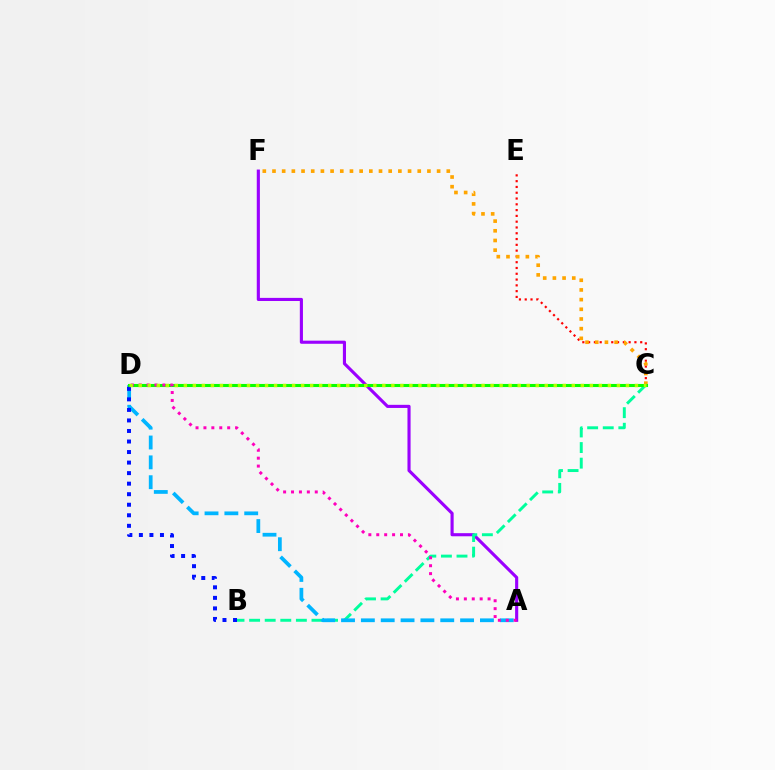{('A', 'F'): [{'color': '#9b00ff', 'line_style': 'solid', 'thickness': 2.25}], ('C', 'E'): [{'color': '#ff0000', 'line_style': 'dotted', 'thickness': 1.57}], ('B', 'C'): [{'color': '#00ff9d', 'line_style': 'dashed', 'thickness': 2.12}], ('A', 'D'): [{'color': '#00b5ff', 'line_style': 'dashed', 'thickness': 2.7}, {'color': '#ff00bd', 'line_style': 'dotted', 'thickness': 2.15}], ('C', 'F'): [{'color': '#ffa500', 'line_style': 'dotted', 'thickness': 2.63}], ('C', 'D'): [{'color': '#08ff00', 'line_style': 'solid', 'thickness': 2.22}, {'color': '#b3ff00', 'line_style': 'dotted', 'thickness': 2.45}], ('B', 'D'): [{'color': '#0010ff', 'line_style': 'dotted', 'thickness': 2.86}]}